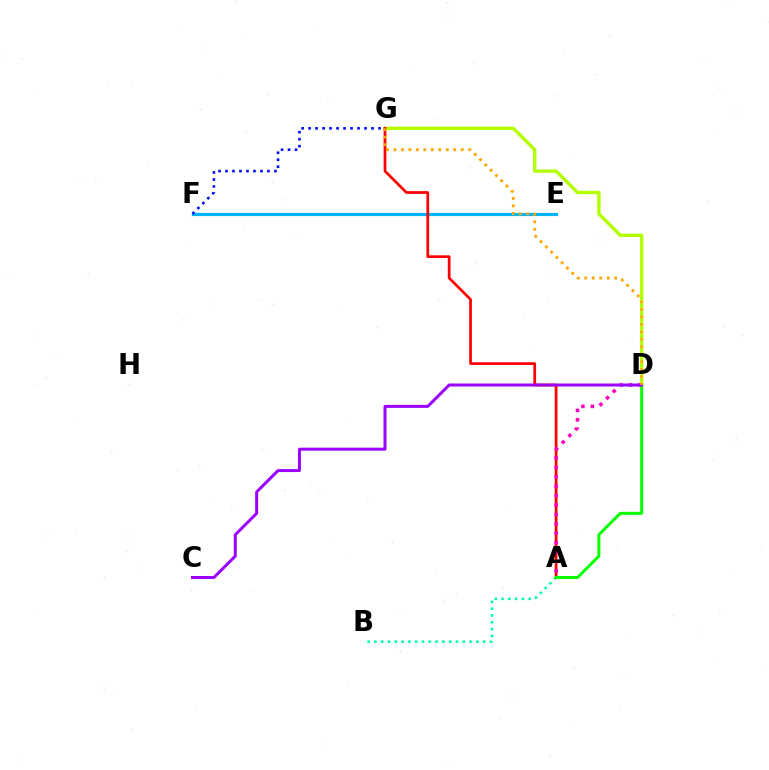{('A', 'B'): [{'color': '#00ff9d', 'line_style': 'dotted', 'thickness': 1.85}], ('E', 'F'): [{'color': '#00b5ff', 'line_style': 'solid', 'thickness': 2.27}], ('D', 'G'): [{'color': '#b3ff00', 'line_style': 'solid', 'thickness': 2.44}, {'color': '#ffa500', 'line_style': 'dotted', 'thickness': 2.03}], ('A', 'G'): [{'color': '#ff0000', 'line_style': 'solid', 'thickness': 1.96}], ('A', 'D'): [{'color': '#ff00bd', 'line_style': 'dotted', 'thickness': 2.56}, {'color': '#08ff00', 'line_style': 'solid', 'thickness': 2.16}], ('F', 'G'): [{'color': '#0010ff', 'line_style': 'dotted', 'thickness': 1.9}], ('C', 'D'): [{'color': '#9b00ff', 'line_style': 'solid', 'thickness': 2.15}]}